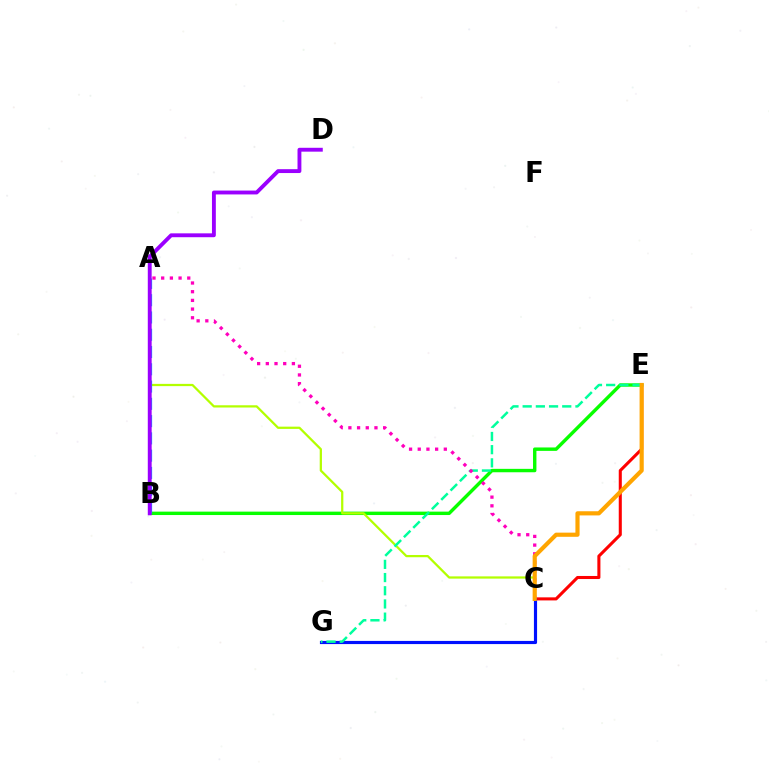{('C', 'E'): [{'color': '#ff0000', 'line_style': 'solid', 'thickness': 2.21}, {'color': '#ffa500', 'line_style': 'solid', 'thickness': 3.0}], ('C', 'G'): [{'color': '#0010ff', 'line_style': 'solid', 'thickness': 2.27}], ('B', 'E'): [{'color': '#08ff00', 'line_style': 'solid', 'thickness': 2.45}], ('A', 'C'): [{'color': '#b3ff00', 'line_style': 'solid', 'thickness': 1.62}, {'color': '#ff00bd', 'line_style': 'dotted', 'thickness': 2.36}], ('E', 'G'): [{'color': '#00ff9d', 'line_style': 'dashed', 'thickness': 1.79}], ('A', 'B'): [{'color': '#00b5ff', 'line_style': 'dashed', 'thickness': 2.35}], ('B', 'D'): [{'color': '#9b00ff', 'line_style': 'solid', 'thickness': 2.78}]}